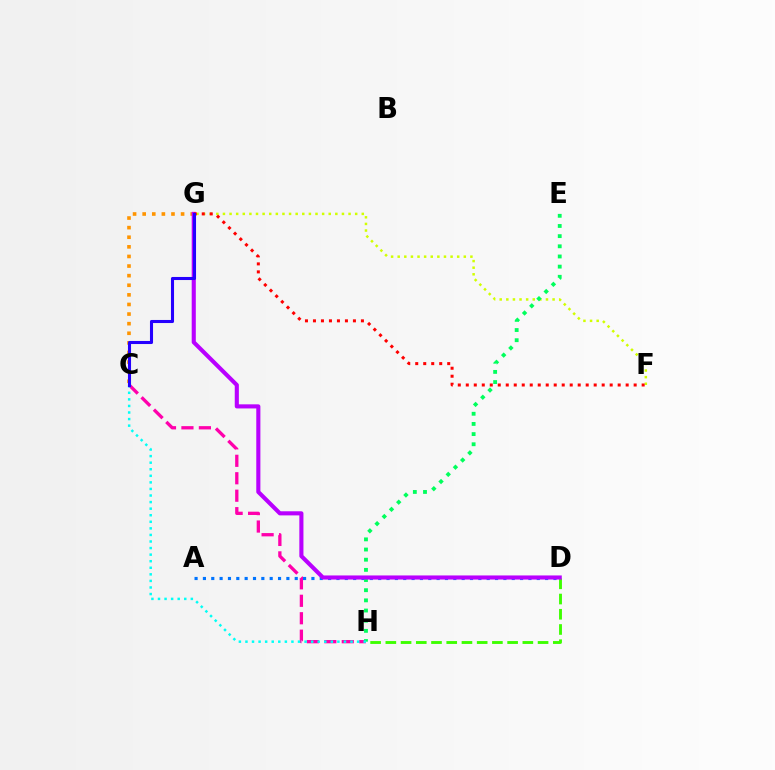{('D', 'H'): [{'color': '#3dff00', 'line_style': 'dashed', 'thickness': 2.07}], ('C', 'G'): [{'color': '#ff9400', 'line_style': 'dotted', 'thickness': 2.61}, {'color': '#2500ff', 'line_style': 'solid', 'thickness': 2.21}], ('A', 'D'): [{'color': '#0074ff', 'line_style': 'dotted', 'thickness': 2.27}], ('F', 'G'): [{'color': '#d1ff00', 'line_style': 'dotted', 'thickness': 1.8}, {'color': '#ff0000', 'line_style': 'dotted', 'thickness': 2.17}], ('C', 'H'): [{'color': '#ff00ac', 'line_style': 'dashed', 'thickness': 2.37}, {'color': '#00fff6', 'line_style': 'dotted', 'thickness': 1.78}], ('E', 'H'): [{'color': '#00ff5c', 'line_style': 'dotted', 'thickness': 2.76}], ('D', 'G'): [{'color': '#b900ff', 'line_style': 'solid', 'thickness': 2.96}]}